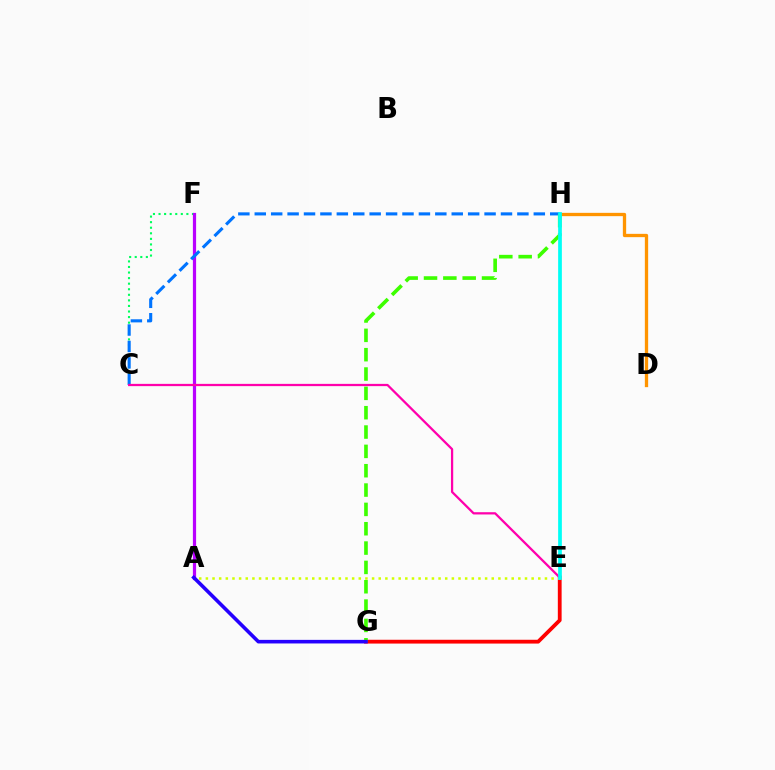{('C', 'F'): [{'color': '#00ff5c', 'line_style': 'dotted', 'thickness': 1.51}], ('D', 'H'): [{'color': '#ff9400', 'line_style': 'solid', 'thickness': 2.38}], ('E', 'G'): [{'color': '#ff0000', 'line_style': 'solid', 'thickness': 2.73}], ('A', 'E'): [{'color': '#d1ff00', 'line_style': 'dotted', 'thickness': 1.81}], ('A', 'F'): [{'color': '#b900ff', 'line_style': 'solid', 'thickness': 2.31}], ('C', 'H'): [{'color': '#0074ff', 'line_style': 'dashed', 'thickness': 2.23}], ('G', 'H'): [{'color': '#3dff00', 'line_style': 'dashed', 'thickness': 2.63}], ('C', 'E'): [{'color': '#ff00ac', 'line_style': 'solid', 'thickness': 1.63}], ('A', 'G'): [{'color': '#2500ff', 'line_style': 'solid', 'thickness': 2.58}], ('E', 'H'): [{'color': '#00fff6', 'line_style': 'solid', 'thickness': 2.68}]}